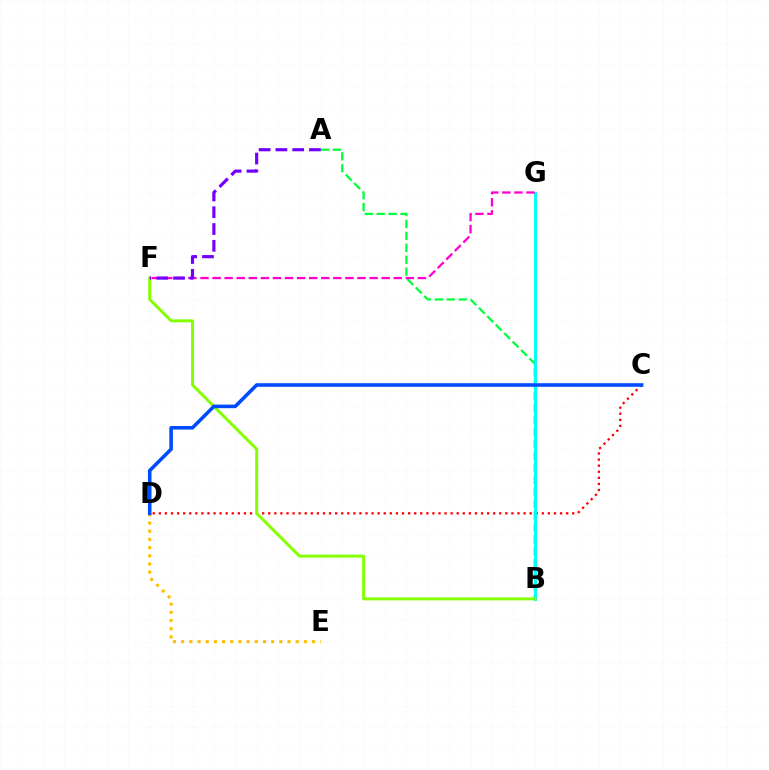{('A', 'B'): [{'color': '#00ff39', 'line_style': 'dashed', 'thickness': 1.62}], ('C', 'D'): [{'color': '#ff0000', 'line_style': 'dotted', 'thickness': 1.65}, {'color': '#004bff', 'line_style': 'solid', 'thickness': 2.57}], ('B', 'G'): [{'color': '#00fff6', 'line_style': 'solid', 'thickness': 2.13}], ('F', 'G'): [{'color': '#ff00cf', 'line_style': 'dashed', 'thickness': 1.64}], ('B', 'F'): [{'color': '#84ff00', 'line_style': 'solid', 'thickness': 2.14}], ('D', 'E'): [{'color': '#ffbd00', 'line_style': 'dotted', 'thickness': 2.22}], ('A', 'F'): [{'color': '#7200ff', 'line_style': 'dashed', 'thickness': 2.28}]}